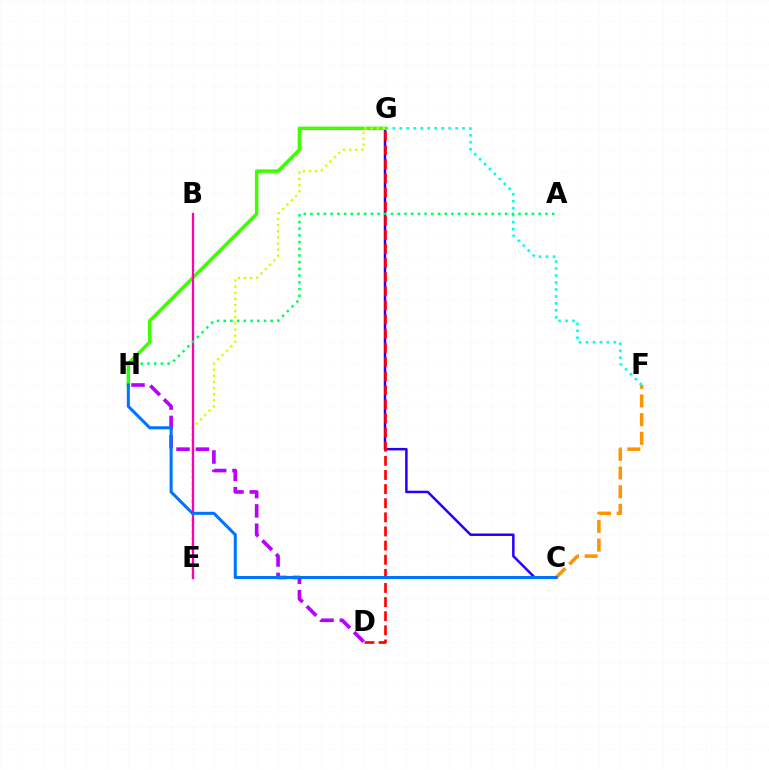{('C', 'G'): [{'color': '#2500ff', 'line_style': 'solid', 'thickness': 1.79}], ('D', 'G'): [{'color': '#ff0000', 'line_style': 'dashed', 'thickness': 1.92}], ('C', 'F'): [{'color': '#ff9400', 'line_style': 'dashed', 'thickness': 2.54}], ('F', 'G'): [{'color': '#00fff6', 'line_style': 'dotted', 'thickness': 1.89}], ('D', 'H'): [{'color': '#b900ff', 'line_style': 'dashed', 'thickness': 2.63}], ('G', 'H'): [{'color': '#3dff00', 'line_style': 'solid', 'thickness': 2.51}], ('E', 'G'): [{'color': '#d1ff00', 'line_style': 'dotted', 'thickness': 1.66}], ('B', 'E'): [{'color': '#ff00ac', 'line_style': 'solid', 'thickness': 1.64}], ('A', 'H'): [{'color': '#00ff5c', 'line_style': 'dotted', 'thickness': 1.82}], ('C', 'H'): [{'color': '#0074ff', 'line_style': 'solid', 'thickness': 2.19}]}